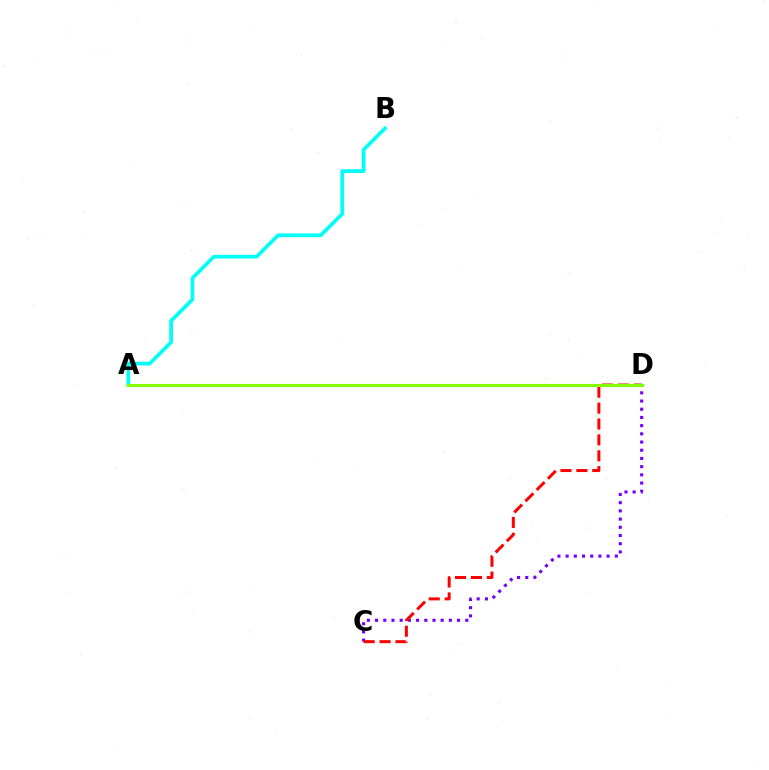{('C', 'D'): [{'color': '#7200ff', 'line_style': 'dotted', 'thickness': 2.23}, {'color': '#ff0000', 'line_style': 'dashed', 'thickness': 2.16}], ('A', 'B'): [{'color': '#00fff6', 'line_style': 'solid', 'thickness': 2.69}], ('A', 'D'): [{'color': '#84ff00', 'line_style': 'solid', 'thickness': 2.25}]}